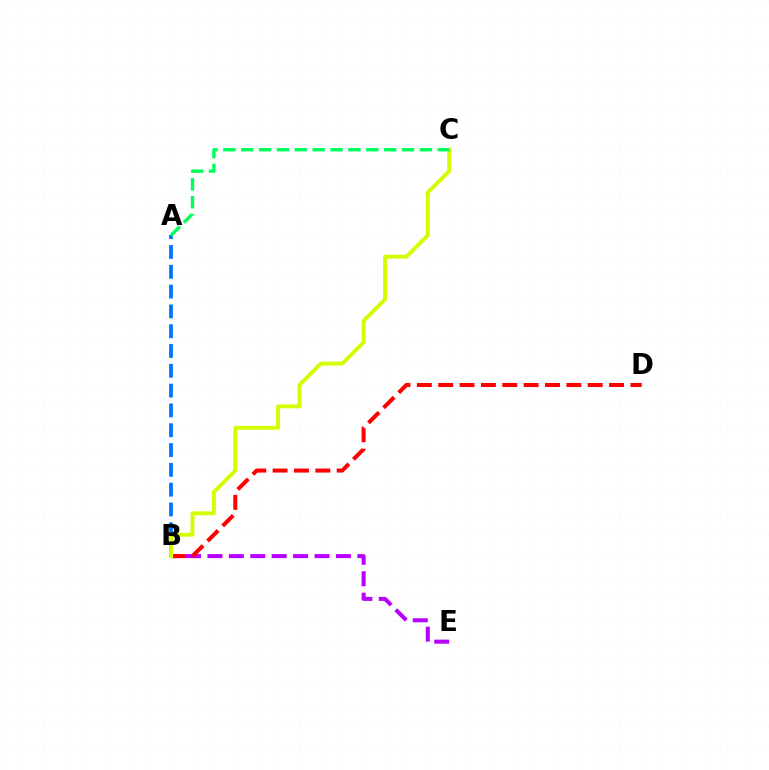{('B', 'E'): [{'color': '#b900ff', 'line_style': 'dashed', 'thickness': 2.91}], ('A', 'B'): [{'color': '#0074ff', 'line_style': 'dashed', 'thickness': 2.69}], ('B', 'D'): [{'color': '#ff0000', 'line_style': 'dashed', 'thickness': 2.9}], ('B', 'C'): [{'color': '#d1ff00', 'line_style': 'solid', 'thickness': 2.81}], ('A', 'C'): [{'color': '#00ff5c', 'line_style': 'dashed', 'thickness': 2.43}]}